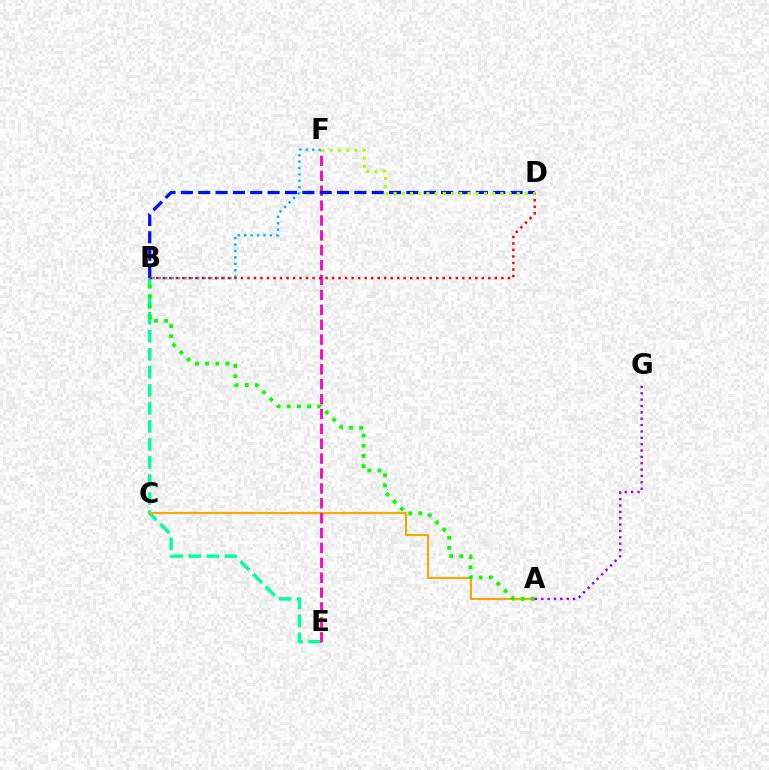{('B', 'E'): [{'color': '#00ff9d', 'line_style': 'dashed', 'thickness': 2.45}], ('A', 'C'): [{'color': '#ffa500', 'line_style': 'solid', 'thickness': 1.53}], ('A', 'B'): [{'color': '#08ff00', 'line_style': 'dotted', 'thickness': 2.76}], ('A', 'G'): [{'color': '#9b00ff', 'line_style': 'dotted', 'thickness': 1.73}], ('B', 'F'): [{'color': '#00b5ff', 'line_style': 'dotted', 'thickness': 1.74}], ('E', 'F'): [{'color': '#ff00bd', 'line_style': 'dashed', 'thickness': 2.02}], ('B', 'D'): [{'color': '#0010ff', 'line_style': 'dashed', 'thickness': 2.36}, {'color': '#ff0000', 'line_style': 'dotted', 'thickness': 1.77}], ('D', 'F'): [{'color': '#b3ff00', 'line_style': 'dotted', 'thickness': 2.23}]}